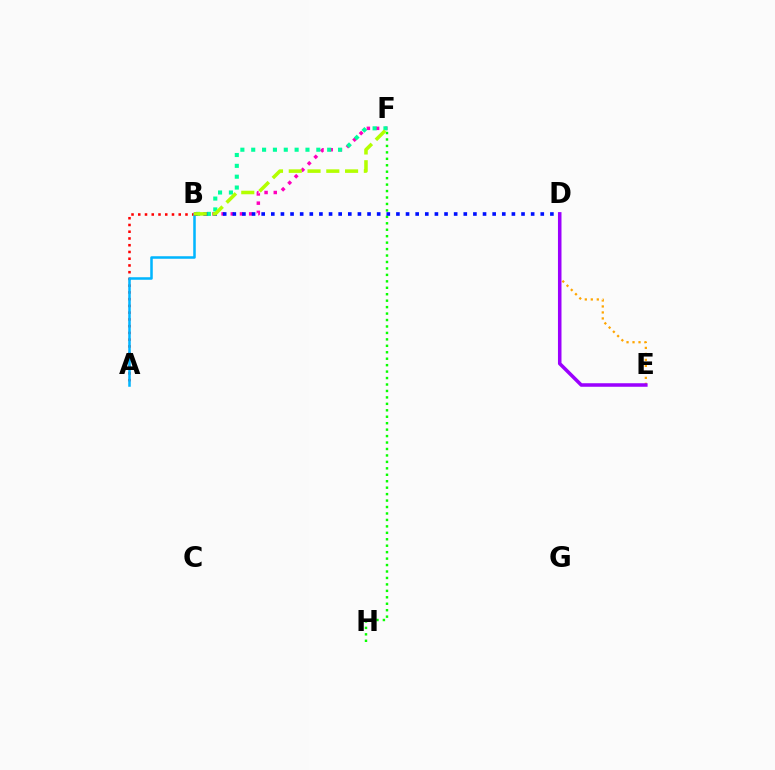{('A', 'B'): [{'color': '#ff0000', 'line_style': 'dotted', 'thickness': 1.83}, {'color': '#00b5ff', 'line_style': 'solid', 'thickness': 1.82}], ('B', 'F'): [{'color': '#ff00bd', 'line_style': 'dotted', 'thickness': 2.5}, {'color': '#00ff9d', 'line_style': 'dotted', 'thickness': 2.95}, {'color': '#b3ff00', 'line_style': 'dashed', 'thickness': 2.55}], ('F', 'H'): [{'color': '#08ff00', 'line_style': 'dotted', 'thickness': 1.75}], ('D', 'E'): [{'color': '#ffa500', 'line_style': 'dotted', 'thickness': 1.63}, {'color': '#9b00ff', 'line_style': 'solid', 'thickness': 2.54}], ('B', 'D'): [{'color': '#0010ff', 'line_style': 'dotted', 'thickness': 2.61}]}